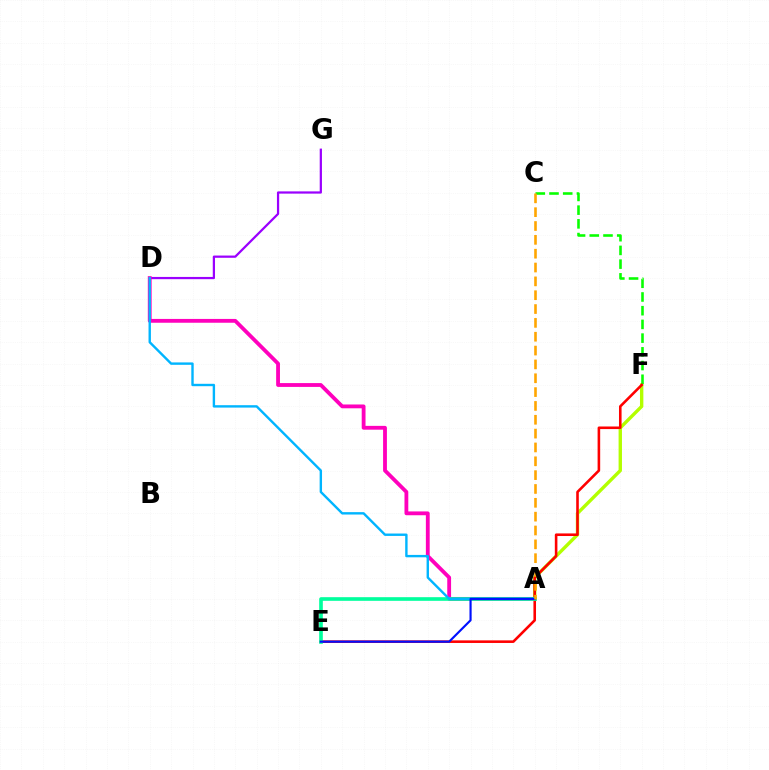{('D', 'G'): [{'color': '#9b00ff', 'line_style': 'solid', 'thickness': 1.61}], ('A', 'D'): [{'color': '#ff00bd', 'line_style': 'solid', 'thickness': 2.75}, {'color': '#00b5ff', 'line_style': 'solid', 'thickness': 1.72}], ('A', 'F'): [{'color': '#b3ff00', 'line_style': 'solid', 'thickness': 2.43}], ('C', 'F'): [{'color': '#08ff00', 'line_style': 'dashed', 'thickness': 1.86}], ('E', 'F'): [{'color': '#ff0000', 'line_style': 'solid', 'thickness': 1.86}], ('A', 'E'): [{'color': '#00ff9d', 'line_style': 'solid', 'thickness': 2.62}, {'color': '#0010ff', 'line_style': 'solid', 'thickness': 1.55}], ('A', 'C'): [{'color': '#ffa500', 'line_style': 'dashed', 'thickness': 1.88}]}